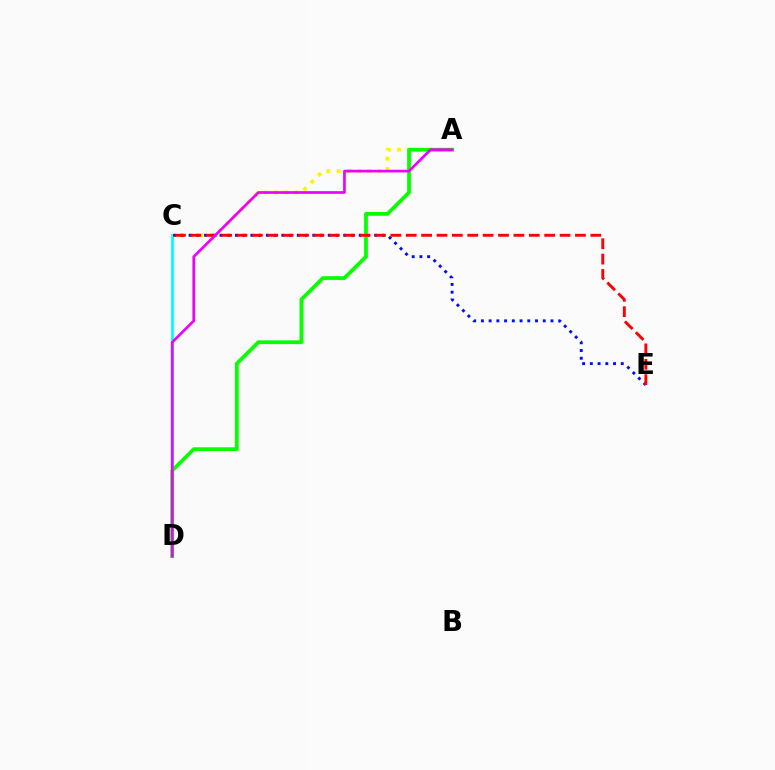{('C', 'D'): [{'color': '#00fff6', 'line_style': 'solid', 'thickness': 2.02}], ('A', 'C'): [{'color': '#fcf500', 'line_style': 'dotted', 'thickness': 2.78}], ('C', 'E'): [{'color': '#0010ff', 'line_style': 'dotted', 'thickness': 2.1}, {'color': '#ff0000', 'line_style': 'dashed', 'thickness': 2.09}], ('A', 'D'): [{'color': '#08ff00', 'line_style': 'solid', 'thickness': 2.71}, {'color': '#ee00ff', 'line_style': 'solid', 'thickness': 1.94}]}